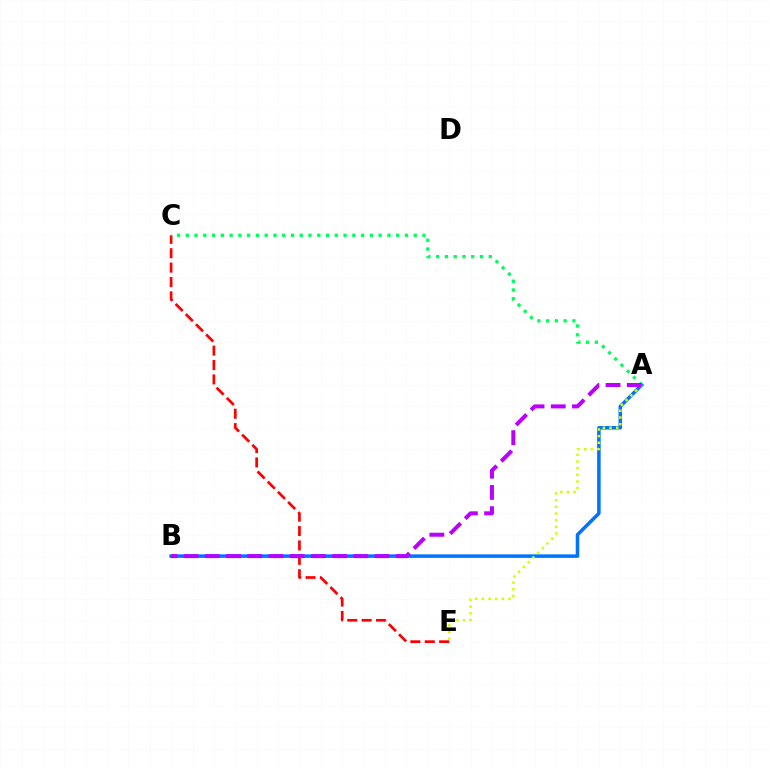{('A', 'B'): [{'color': '#0074ff', 'line_style': 'solid', 'thickness': 2.54}, {'color': '#b900ff', 'line_style': 'dashed', 'thickness': 2.88}], ('A', 'E'): [{'color': '#d1ff00', 'line_style': 'dotted', 'thickness': 1.81}], ('C', 'E'): [{'color': '#ff0000', 'line_style': 'dashed', 'thickness': 1.95}], ('A', 'C'): [{'color': '#00ff5c', 'line_style': 'dotted', 'thickness': 2.38}]}